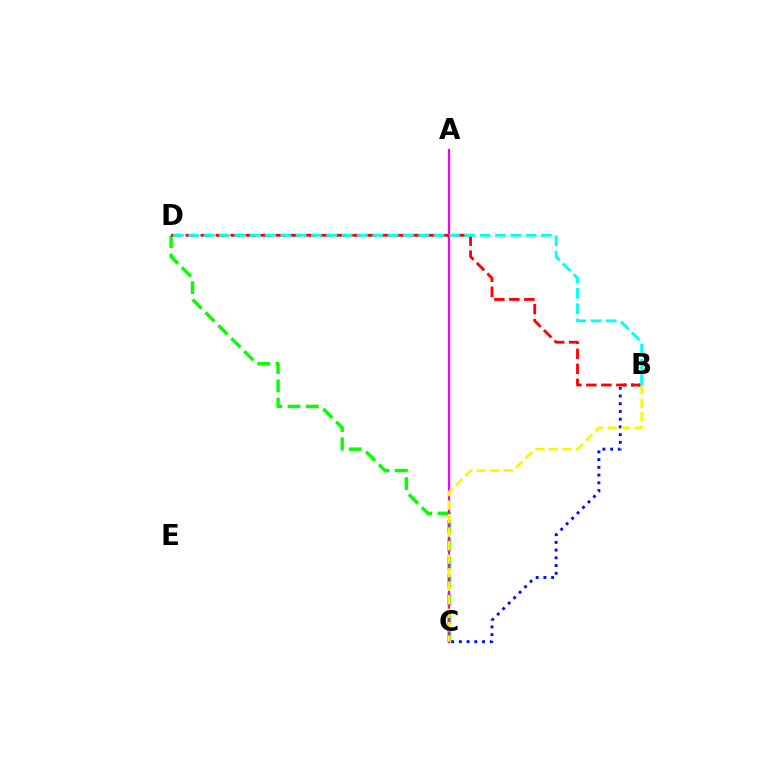{('C', 'D'): [{'color': '#08ff00', 'line_style': 'dashed', 'thickness': 2.48}], ('B', 'C'): [{'color': '#0010ff', 'line_style': 'dotted', 'thickness': 2.1}, {'color': '#fcf500', 'line_style': 'dashed', 'thickness': 1.84}], ('A', 'C'): [{'color': '#ee00ff', 'line_style': 'solid', 'thickness': 1.63}], ('B', 'D'): [{'color': '#ff0000', 'line_style': 'dashed', 'thickness': 2.04}, {'color': '#00fff6', 'line_style': 'dashed', 'thickness': 2.08}]}